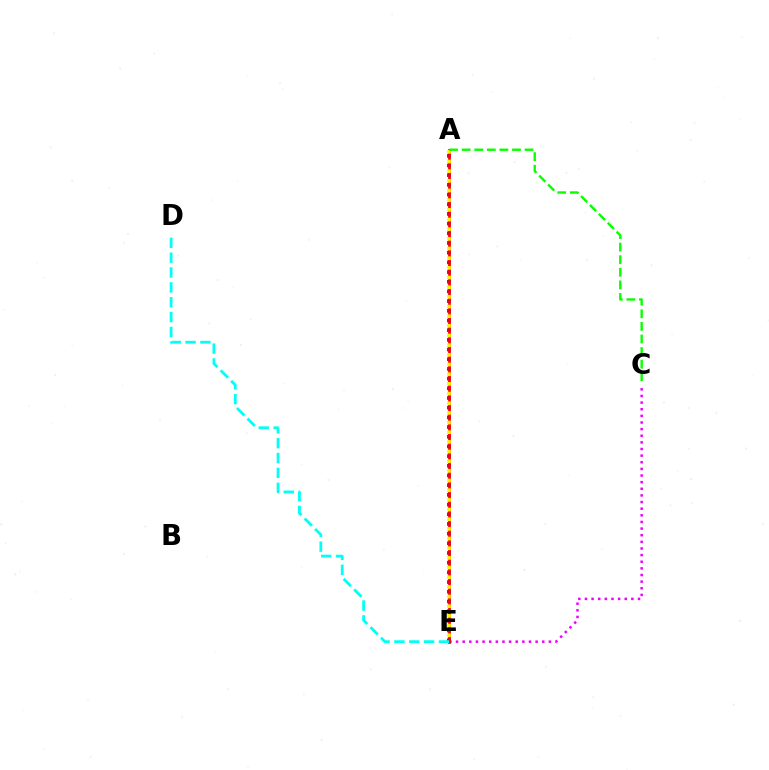{('A', 'E'): [{'color': '#0010ff', 'line_style': 'dotted', 'thickness': 2.63}, {'color': '#ff0000', 'line_style': 'solid', 'thickness': 1.97}, {'color': '#fcf500', 'line_style': 'dotted', 'thickness': 2.63}], ('C', 'E'): [{'color': '#ee00ff', 'line_style': 'dotted', 'thickness': 1.8}], ('A', 'C'): [{'color': '#08ff00', 'line_style': 'dashed', 'thickness': 1.71}], ('D', 'E'): [{'color': '#00fff6', 'line_style': 'dashed', 'thickness': 2.02}]}